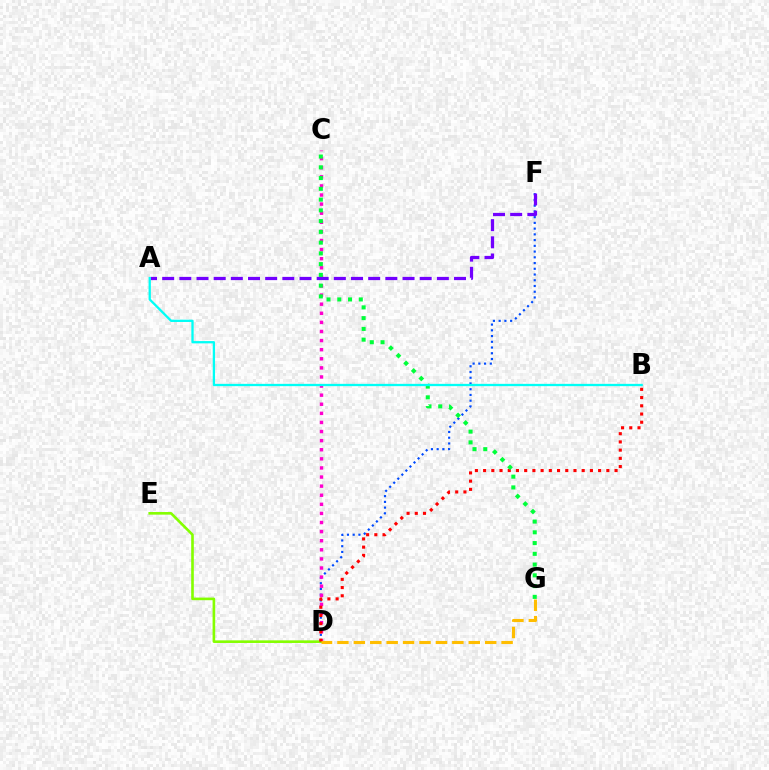{('D', 'F'): [{'color': '#004bff', 'line_style': 'dotted', 'thickness': 1.56}], ('C', 'D'): [{'color': '#ff00cf', 'line_style': 'dotted', 'thickness': 2.47}], ('D', 'E'): [{'color': '#84ff00', 'line_style': 'solid', 'thickness': 1.89}], ('B', 'D'): [{'color': '#ff0000', 'line_style': 'dotted', 'thickness': 2.23}], ('A', 'F'): [{'color': '#7200ff', 'line_style': 'dashed', 'thickness': 2.33}], ('D', 'G'): [{'color': '#ffbd00', 'line_style': 'dashed', 'thickness': 2.23}], ('C', 'G'): [{'color': '#00ff39', 'line_style': 'dotted', 'thickness': 2.92}], ('A', 'B'): [{'color': '#00fff6', 'line_style': 'solid', 'thickness': 1.65}]}